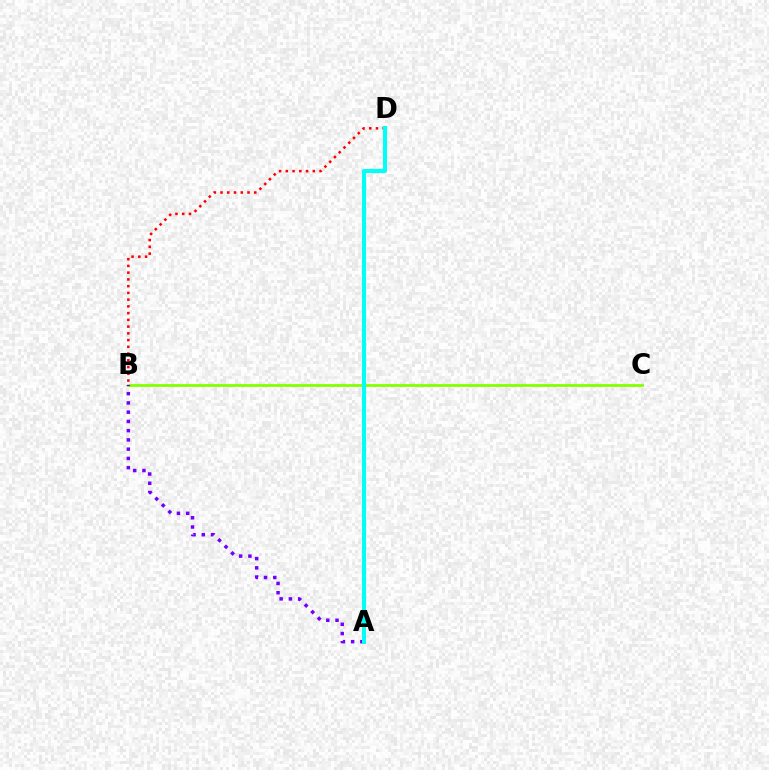{('B', 'C'): [{'color': '#84ff00', 'line_style': 'solid', 'thickness': 2.0}], ('B', 'D'): [{'color': '#ff0000', 'line_style': 'dotted', 'thickness': 1.83}], ('A', 'B'): [{'color': '#7200ff', 'line_style': 'dotted', 'thickness': 2.51}], ('A', 'D'): [{'color': '#00fff6', 'line_style': 'solid', 'thickness': 2.9}]}